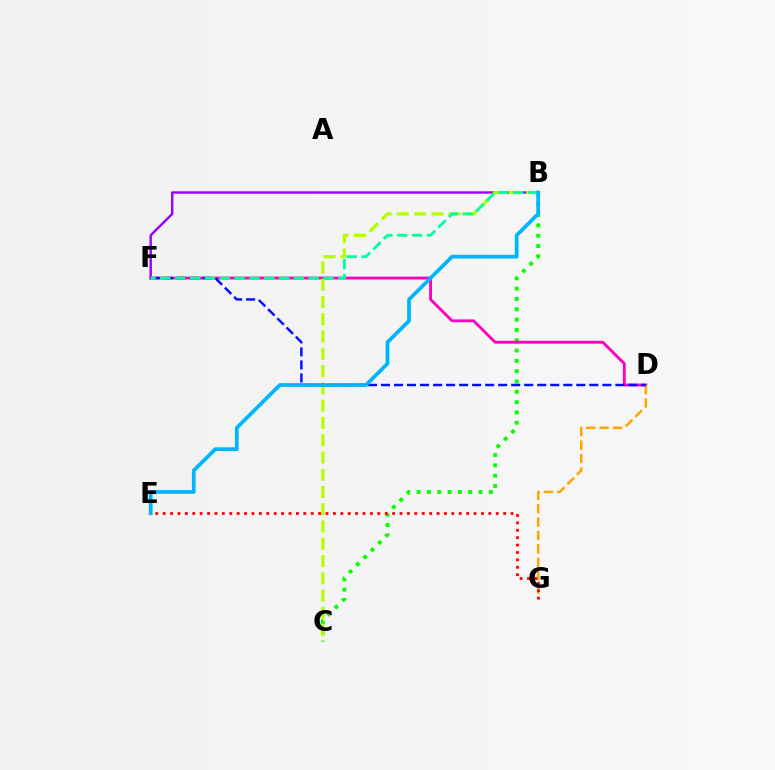{('B', 'C'): [{'color': '#08ff00', 'line_style': 'dotted', 'thickness': 2.8}, {'color': '#b3ff00', 'line_style': 'dashed', 'thickness': 2.35}], ('B', 'F'): [{'color': '#9b00ff', 'line_style': 'solid', 'thickness': 1.74}, {'color': '#00ff9d', 'line_style': 'dashed', 'thickness': 2.02}], ('D', 'F'): [{'color': '#ff00bd', 'line_style': 'solid', 'thickness': 2.06}, {'color': '#0010ff', 'line_style': 'dashed', 'thickness': 1.77}], ('D', 'G'): [{'color': '#ffa500', 'line_style': 'dashed', 'thickness': 1.82}], ('E', 'G'): [{'color': '#ff0000', 'line_style': 'dotted', 'thickness': 2.01}], ('B', 'E'): [{'color': '#00b5ff', 'line_style': 'solid', 'thickness': 2.69}]}